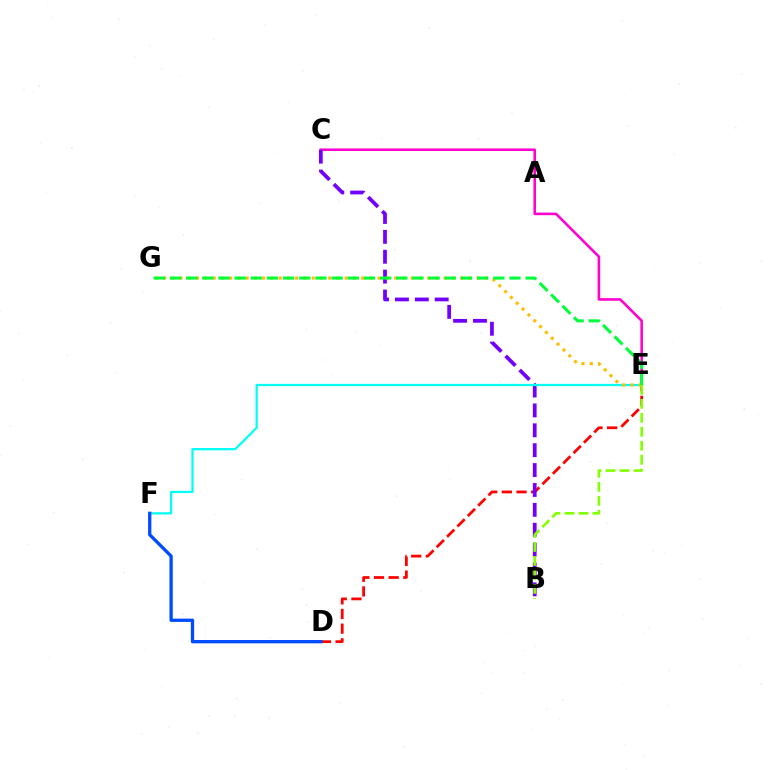{('D', 'E'): [{'color': '#ff0000', 'line_style': 'dashed', 'thickness': 1.99}], ('C', 'E'): [{'color': '#ff00cf', 'line_style': 'solid', 'thickness': 1.86}], ('B', 'C'): [{'color': '#7200ff', 'line_style': 'dashed', 'thickness': 2.7}], ('E', 'F'): [{'color': '#00fff6', 'line_style': 'solid', 'thickness': 1.63}], ('E', 'G'): [{'color': '#ffbd00', 'line_style': 'dotted', 'thickness': 2.24}, {'color': '#00ff39', 'line_style': 'dashed', 'thickness': 2.2}], ('B', 'E'): [{'color': '#84ff00', 'line_style': 'dashed', 'thickness': 1.9}], ('D', 'F'): [{'color': '#004bff', 'line_style': 'solid', 'thickness': 2.37}]}